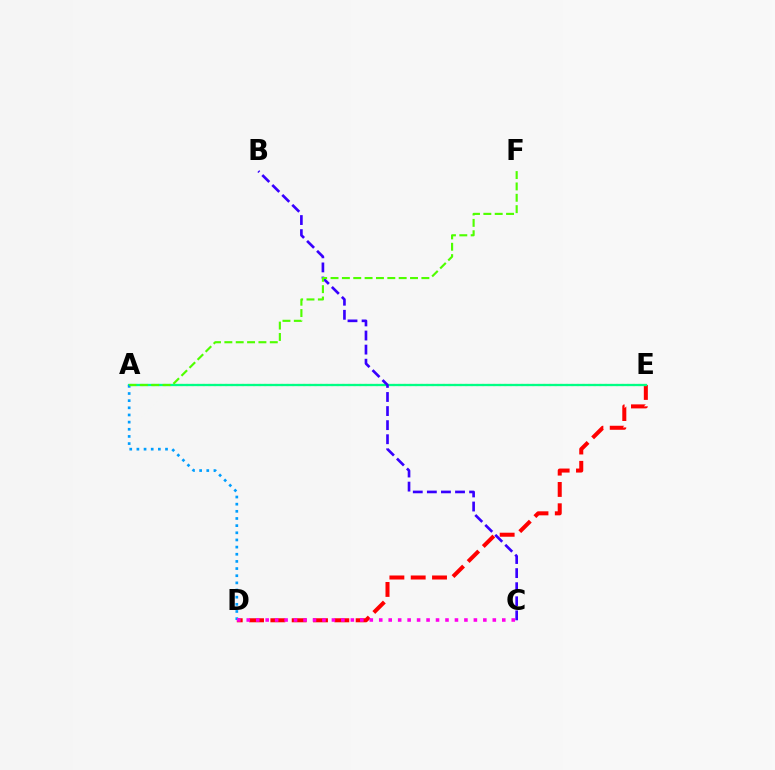{('D', 'E'): [{'color': '#ff0000', 'line_style': 'dashed', 'thickness': 2.9}], ('A', 'E'): [{'color': '#ffd500', 'line_style': 'dotted', 'thickness': 1.52}, {'color': '#00ff86', 'line_style': 'solid', 'thickness': 1.65}], ('A', 'D'): [{'color': '#009eff', 'line_style': 'dotted', 'thickness': 1.94}], ('B', 'C'): [{'color': '#3700ff', 'line_style': 'dashed', 'thickness': 1.91}], ('A', 'F'): [{'color': '#4fff00', 'line_style': 'dashed', 'thickness': 1.54}], ('C', 'D'): [{'color': '#ff00ed', 'line_style': 'dotted', 'thickness': 2.57}]}